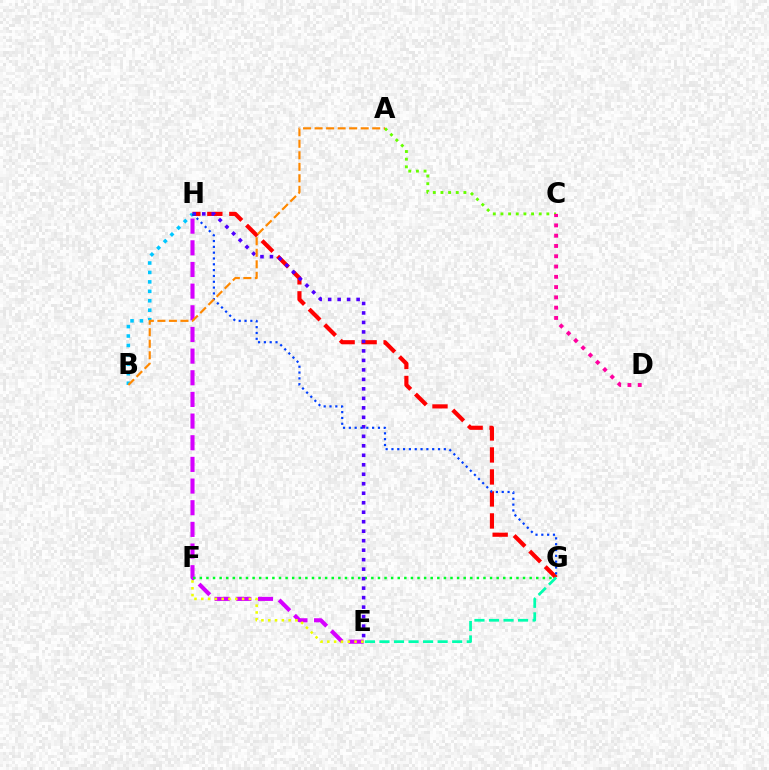{('A', 'C'): [{'color': '#66ff00', 'line_style': 'dotted', 'thickness': 2.08}], ('B', 'H'): [{'color': '#00c7ff', 'line_style': 'dotted', 'thickness': 2.56}], ('E', 'H'): [{'color': '#d600ff', 'line_style': 'dashed', 'thickness': 2.94}, {'color': '#4f00ff', 'line_style': 'dotted', 'thickness': 2.58}], ('G', 'H'): [{'color': '#ff0000', 'line_style': 'dashed', 'thickness': 2.99}, {'color': '#003fff', 'line_style': 'dotted', 'thickness': 1.58}], ('C', 'D'): [{'color': '#ff00a0', 'line_style': 'dotted', 'thickness': 2.79}], ('E', 'F'): [{'color': '#eeff00', 'line_style': 'dotted', 'thickness': 1.85}], ('F', 'G'): [{'color': '#00ff27', 'line_style': 'dotted', 'thickness': 1.79}], ('A', 'B'): [{'color': '#ff8800', 'line_style': 'dashed', 'thickness': 1.57}], ('E', 'G'): [{'color': '#00ffaf', 'line_style': 'dashed', 'thickness': 1.98}]}